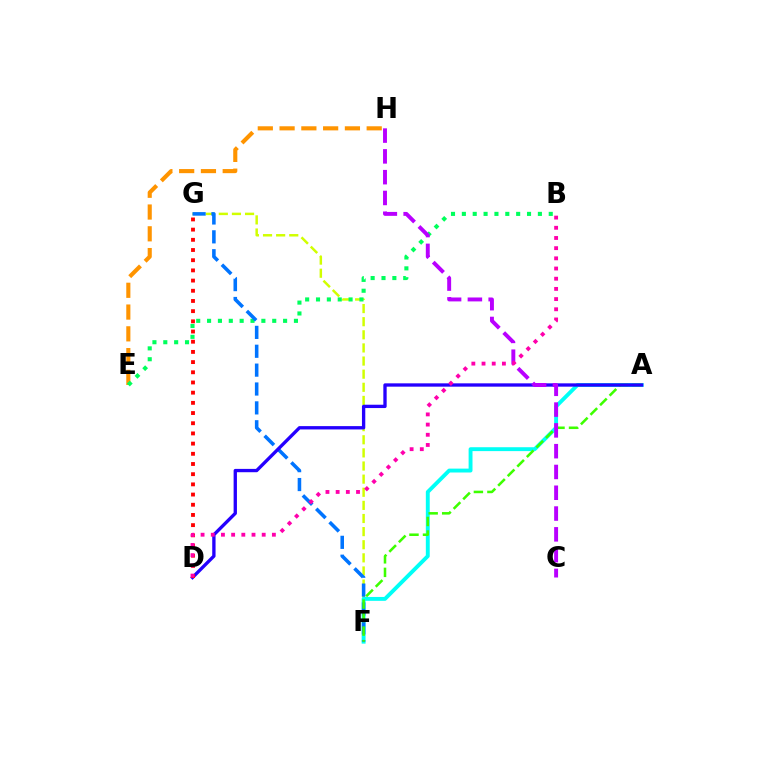{('E', 'H'): [{'color': '#ff9400', 'line_style': 'dashed', 'thickness': 2.96}], ('F', 'G'): [{'color': '#d1ff00', 'line_style': 'dashed', 'thickness': 1.78}, {'color': '#0074ff', 'line_style': 'dashed', 'thickness': 2.56}], ('B', 'E'): [{'color': '#00ff5c', 'line_style': 'dotted', 'thickness': 2.95}], ('A', 'F'): [{'color': '#00fff6', 'line_style': 'solid', 'thickness': 2.8}, {'color': '#3dff00', 'line_style': 'dashed', 'thickness': 1.84}], ('A', 'D'): [{'color': '#2500ff', 'line_style': 'solid', 'thickness': 2.4}], ('C', 'H'): [{'color': '#b900ff', 'line_style': 'dashed', 'thickness': 2.82}], ('D', 'G'): [{'color': '#ff0000', 'line_style': 'dotted', 'thickness': 2.77}], ('B', 'D'): [{'color': '#ff00ac', 'line_style': 'dotted', 'thickness': 2.77}]}